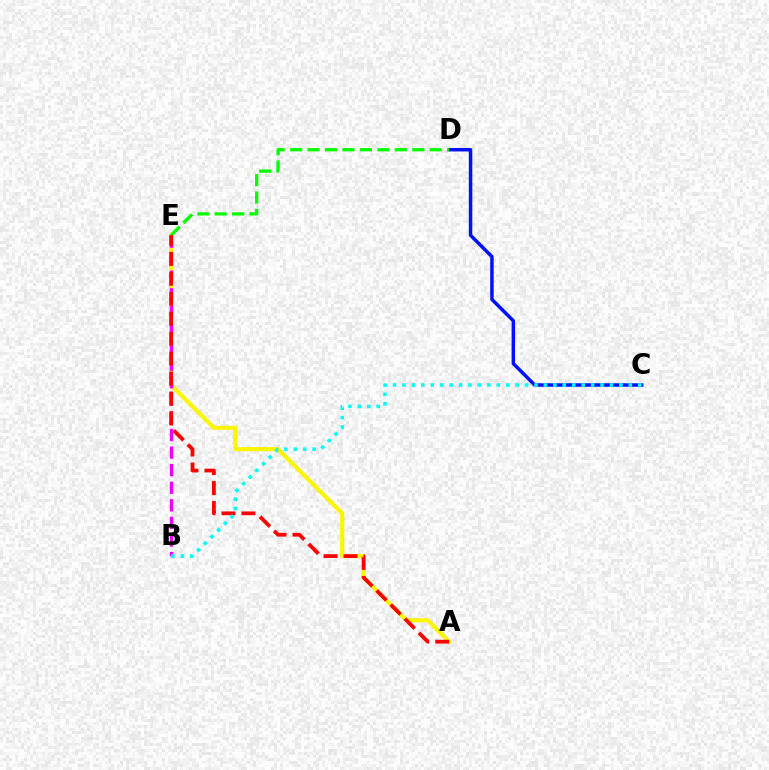{('A', 'E'): [{'color': '#fcf500', 'line_style': 'solid', 'thickness': 2.97}, {'color': '#ff0000', 'line_style': 'dashed', 'thickness': 2.71}], ('C', 'D'): [{'color': '#0010ff', 'line_style': 'solid', 'thickness': 2.49}], ('D', 'E'): [{'color': '#08ff00', 'line_style': 'dashed', 'thickness': 2.37}], ('B', 'E'): [{'color': '#ee00ff', 'line_style': 'dashed', 'thickness': 2.39}], ('B', 'C'): [{'color': '#00fff6', 'line_style': 'dotted', 'thickness': 2.56}]}